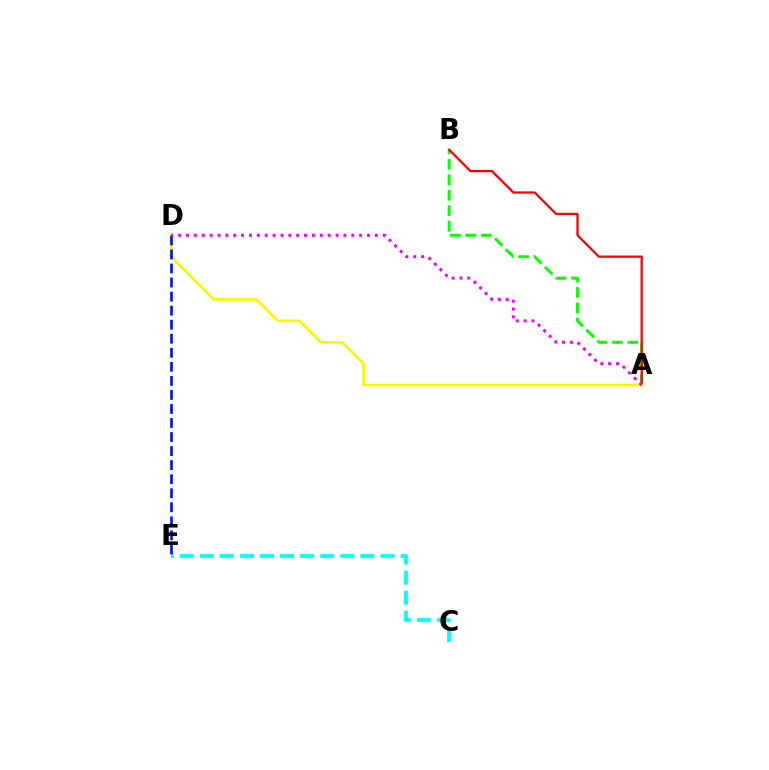{('C', 'E'): [{'color': '#00fff6', 'line_style': 'dashed', 'thickness': 2.73}], ('A', 'B'): [{'color': '#08ff00', 'line_style': 'dashed', 'thickness': 2.1}, {'color': '#ff0000', 'line_style': 'solid', 'thickness': 1.64}], ('A', 'D'): [{'color': '#fcf500', 'line_style': 'solid', 'thickness': 1.9}, {'color': '#ee00ff', 'line_style': 'dotted', 'thickness': 2.14}], ('D', 'E'): [{'color': '#0010ff', 'line_style': 'dashed', 'thickness': 1.91}]}